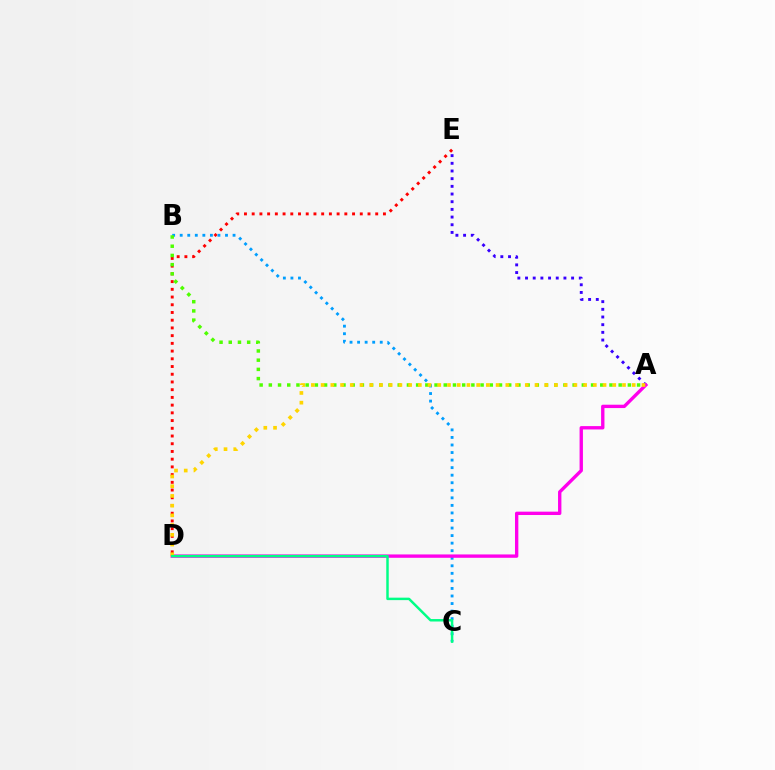{('A', 'E'): [{'color': '#3700ff', 'line_style': 'dotted', 'thickness': 2.09}], ('D', 'E'): [{'color': '#ff0000', 'line_style': 'dotted', 'thickness': 2.1}], ('B', 'C'): [{'color': '#009eff', 'line_style': 'dotted', 'thickness': 2.05}], ('A', 'B'): [{'color': '#4fff00', 'line_style': 'dotted', 'thickness': 2.5}], ('A', 'D'): [{'color': '#ff00ed', 'line_style': 'solid', 'thickness': 2.42}, {'color': '#ffd500', 'line_style': 'dotted', 'thickness': 2.64}], ('C', 'D'): [{'color': '#00ff86', 'line_style': 'solid', 'thickness': 1.78}]}